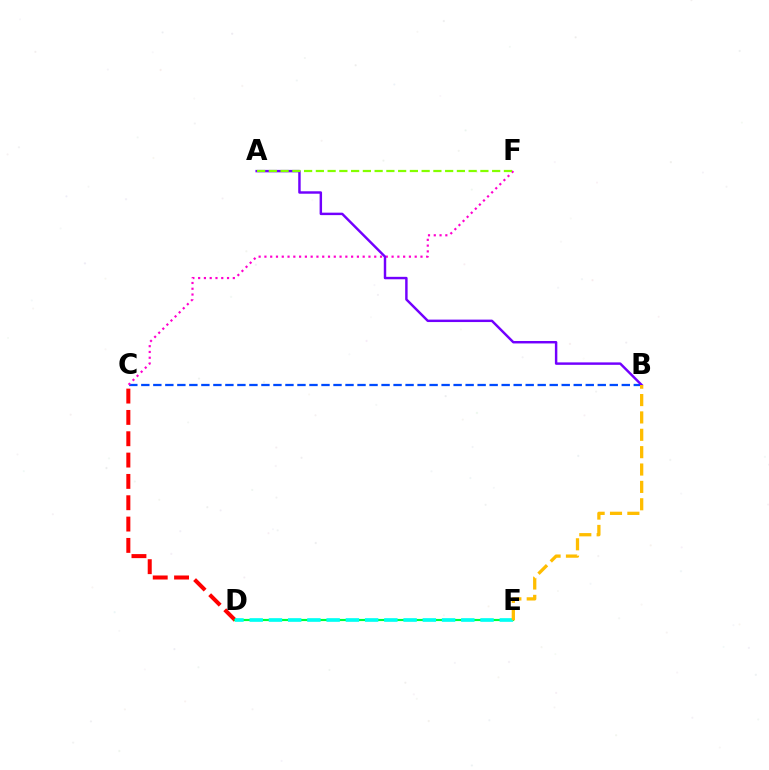{('B', 'C'): [{'color': '#004bff', 'line_style': 'dashed', 'thickness': 1.63}], ('C', 'D'): [{'color': '#ff0000', 'line_style': 'dashed', 'thickness': 2.9}], ('C', 'F'): [{'color': '#ff00cf', 'line_style': 'dotted', 'thickness': 1.57}], ('D', 'E'): [{'color': '#00ff39', 'line_style': 'solid', 'thickness': 1.56}, {'color': '#00fff6', 'line_style': 'dashed', 'thickness': 2.61}], ('A', 'B'): [{'color': '#7200ff', 'line_style': 'solid', 'thickness': 1.76}], ('B', 'E'): [{'color': '#ffbd00', 'line_style': 'dashed', 'thickness': 2.36}], ('A', 'F'): [{'color': '#84ff00', 'line_style': 'dashed', 'thickness': 1.6}]}